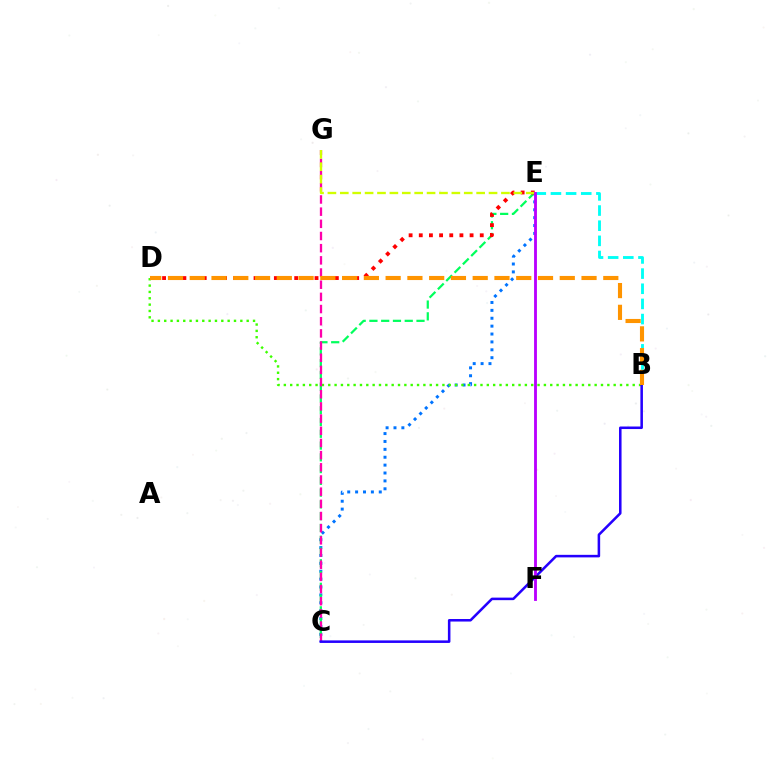{('C', 'E'): [{'color': '#0074ff', 'line_style': 'dotted', 'thickness': 2.14}, {'color': '#00ff5c', 'line_style': 'dashed', 'thickness': 1.6}], ('B', 'D'): [{'color': '#3dff00', 'line_style': 'dotted', 'thickness': 1.72}, {'color': '#ff9400', 'line_style': 'dashed', 'thickness': 2.96}], ('D', 'E'): [{'color': '#ff0000', 'line_style': 'dotted', 'thickness': 2.76}], ('C', 'G'): [{'color': '#ff00ac', 'line_style': 'dashed', 'thickness': 1.65}], ('E', 'G'): [{'color': '#d1ff00', 'line_style': 'dashed', 'thickness': 1.68}], ('B', 'E'): [{'color': '#00fff6', 'line_style': 'dashed', 'thickness': 2.06}], ('B', 'C'): [{'color': '#2500ff', 'line_style': 'solid', 'thickness': 1.83}], ('E', 'F'): [{'color': '#b900ff', 'line_style': 'solid', 'thickness': 2.05}]}